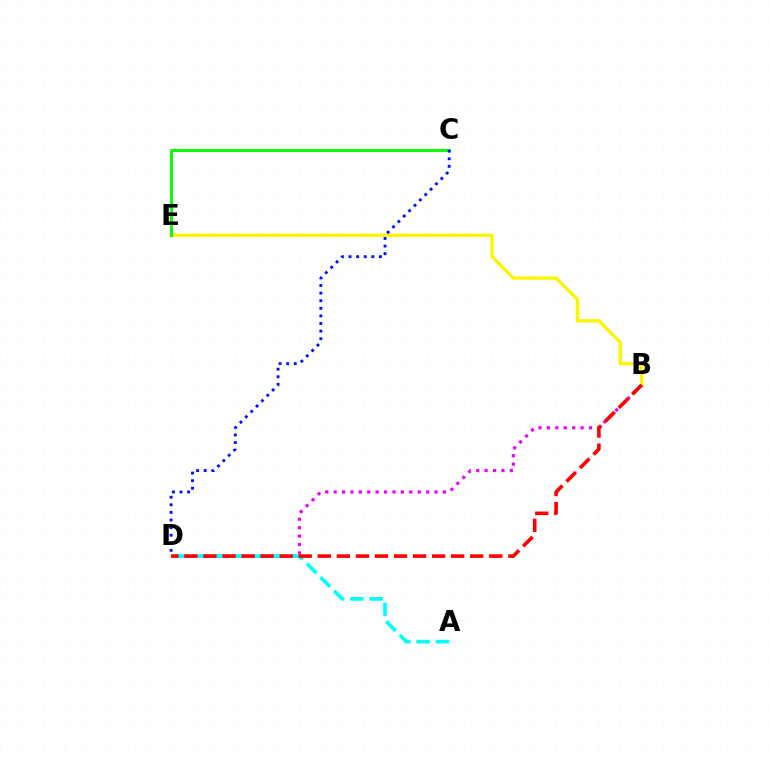{('B', 'E'): [{'color': '#fcf500', 'line_style': 'solid', 'thickness': 2.44}], ('C', 'E'): [{'color': '#08ff00', 'line_style': 'solid', 'thickness': 2.14}], ('C', 'D'): [{'color': '#0010ff', 'line_style': 'dotted', 'thickness': 2.06}], ('B', 'D'): [{'color': '#ee00ff', 'line_style': 'dotted', 'thickness': 2.29}, {'color': '#ff0000', 'line_style': 'dashed', 'thickness': 2.59}], ('A', 'D'): [{'color': '#00fff6', 'line_style': 'dashed', 'thickness': 2.62}]}